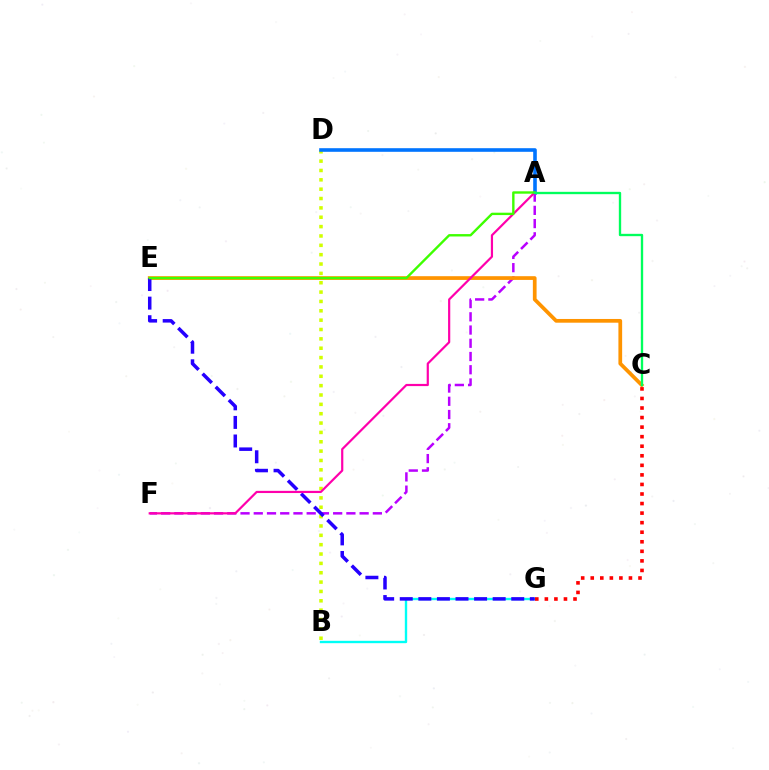{('B', 'D'): [{'color': '#d1ff00', 'line_style': 'dotted', 'thickness': 2.54}], ('A', 'D'): [{'color': '#0074ff', 'line_style': 'solid', 'thickness': 2.6}], ('B', 'G'): [{'color': '#00fff6', 'line_style': 'solid', 'thickness': 1.7}], ('A', 'F'): [{'color': '#b900ff', 'line_style': 'dashed', 'thickness': 1.8}, {'color': '#ff00ac', 'line_style': 'solid', 'thickness': 1.58}], ('C', 'E'): [{'color': '#ff9400', 'line_style': 'solid', 'thickness': 2.68}], ('E', 'G'): [{'color': '#2500ff', 'line_style': 'dashed', 'thickness': 2.52}], ('A', 'E'): [{'color': '#3dff00', 'line_style': 'solid', 'thickness': 1.72}], ('C', 'G'): [{'color': '#ff0000', 'line_style': 'dotted', 'thickness': 2.6}], ('A', 'C'): [{'color': '#00ff5c', 'line_style': 'solid', 'thickness': 1.69}]}